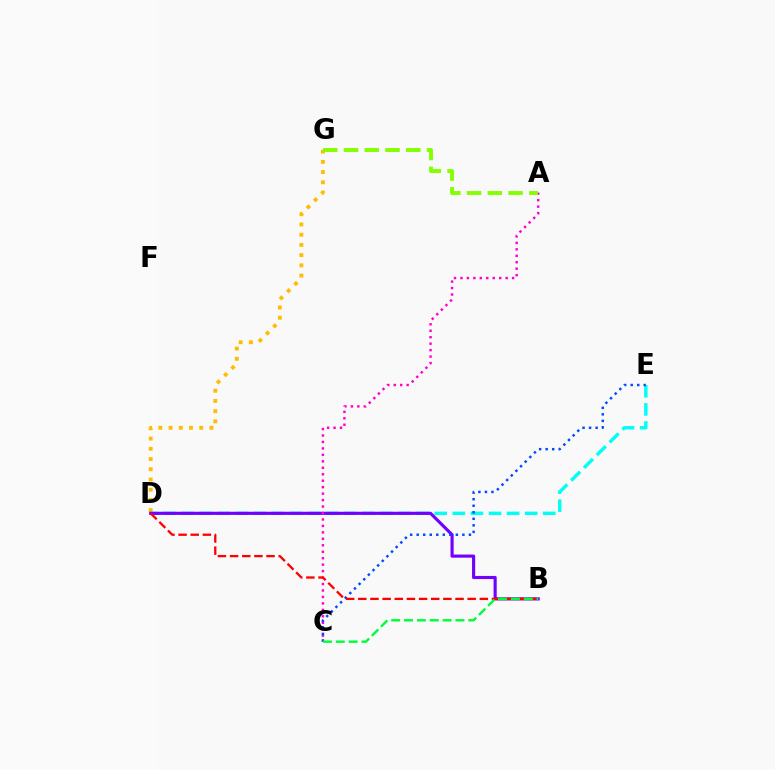{('D', 'G'): [{'color': '#ffbd00', 'line_style': 'dotted', 'thickness': 2.78}], ('D', 'E'): [{'color': '#00fff6', 'line_style': 'dashed', 'thickness': 2.46}], ('B', 'D'): [{'color': '#7200ff', 'line_style': 'solid', 'thickness': 2.26}, {'color': '#ff0000', 'line_style': 'dashed', 'thickness': 1.65}], ('A', 'C'): [{'color': '#ff00cf', 'line_style': 'dotted', 'thickness': 1.75}], ('C', 'E'): [{'color': '#004bff', 'line_style': 'dotted', 'thickness': 1.77}], ('A', 'G'): [{'color': '#84ff00', 'line_style': 'dashed', 'thickness': 2.82}], ('B', 'C'): [{'color': '#00ff39', 'line_style': 'dashed', 'thickness': 1.75}]}